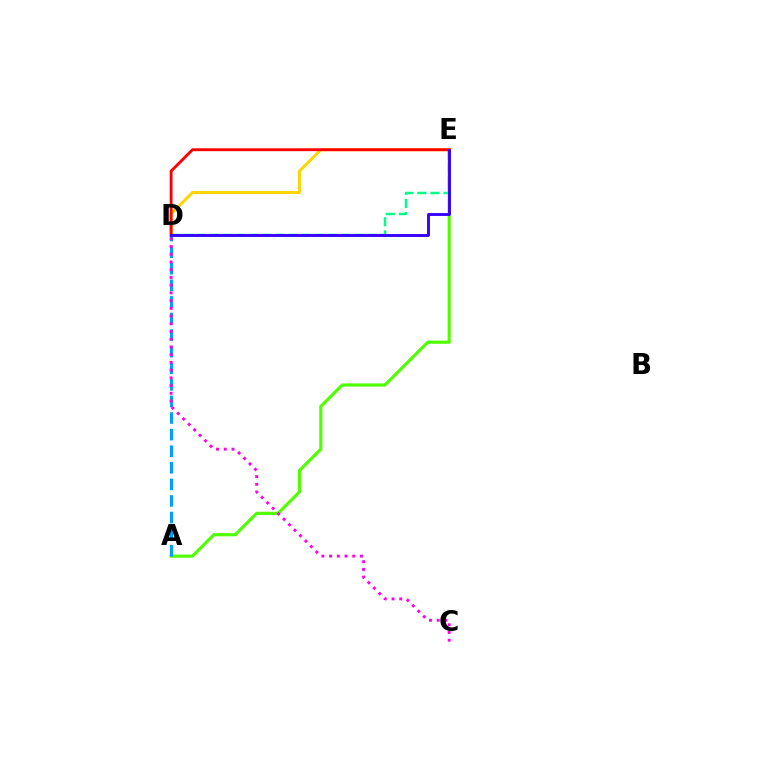{('D', 'E'): [{'color': '#00ff86', 'line_style': 'dashed', 'thickness': 1.78}, {'color': '#ffd500', 'line_style': 'solid', 'thickness': 2.15}, {'color': '#ff0000', 'line_style': 'solid', 'thickness': 2.07}, {'color': '#3700ff', 'line_style': 'solid', 'thickness': 2.08}], ('A', 'E'): [{'color': '#4fff00', 'line_style': 'solid', 'thickness': 2.27}], ('A', 'D'): [{'color': '#009eff', 'line_style': 'dashed', 'thickness': 2.25}], ('C', 'D'): [{'color': '#ff00ed', 'line_style': 'dotted', 'thickness': 2.1}]}